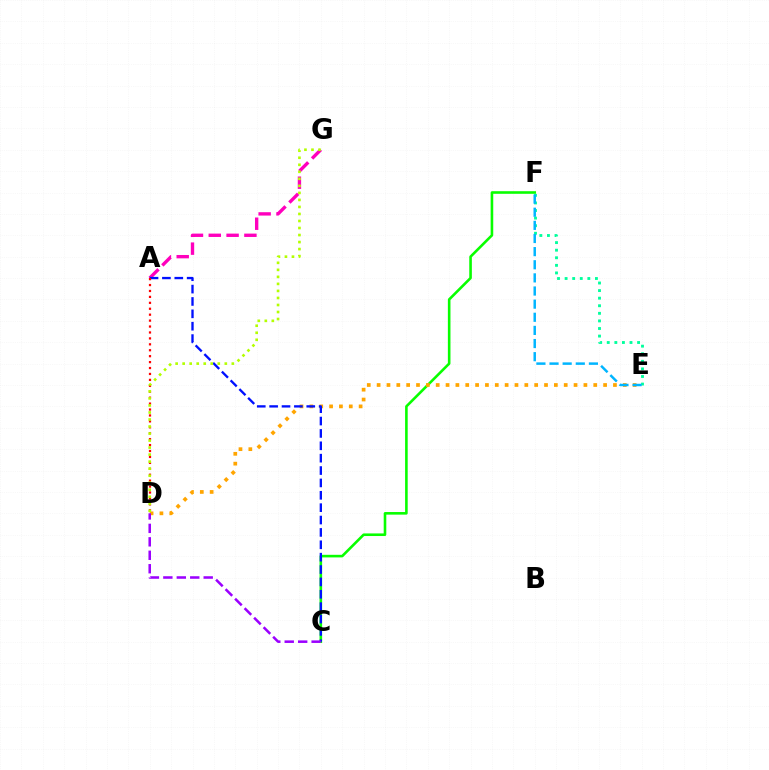{('C', 'F'): [{'color': '#08ff00', 'line_style': 'solid', 'thickness': 1.87}], ('A', 'G'): [{'color': '#ff00bd', 'line_style': 'dashed', 'thickness': 2.42}], ('E', 'F'): [{'color': '#00ff9d', 'line_style': 'dotted', 'thickness': 2.06}, {'color': '#00b5ff', 'line_style': 'dashed', 'thickness': 1.78}], ('D', 'E'): [{'color': '#ffa500', 'line_style': 'dotted', 'thickness': 2.68}], ('A', 'C'): [{'color': '#0010ff', 'line_style': 'dashed', 'thickness': 1.68}], ('A', 'D'): [{'color': '#ff0000', 'line_style': 'dotted', 'thickness': 1.61}], ('C', 'D'): [{'color': '#9b00ff', 'line_style': 'dashed', 'thickness': 1.83}], ('D', 'G'): [{'color': '#b3ff00', 'line_style': 'dotted', 'thickness': 1.91}]}